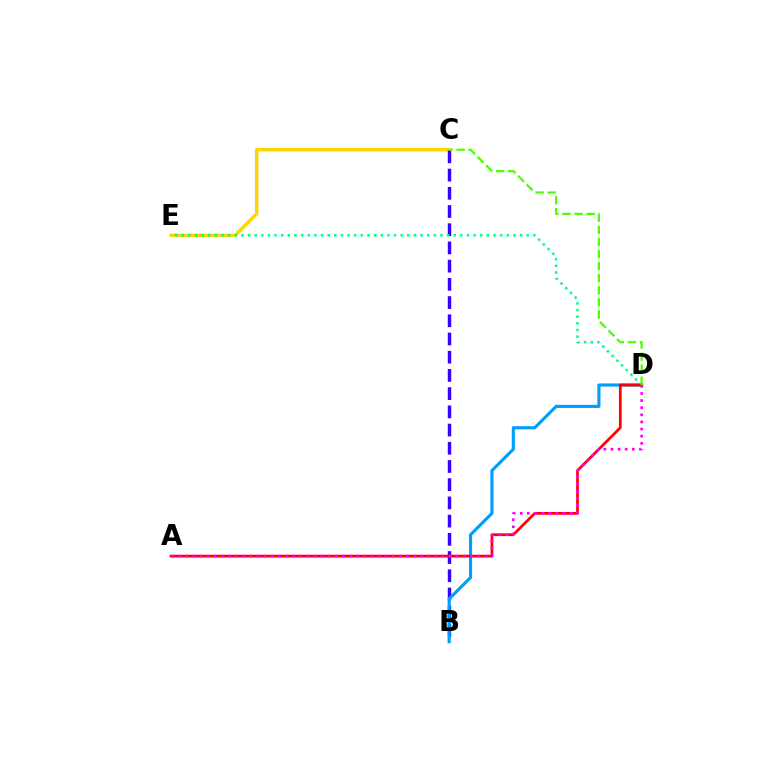{('C', 'E'): [{'color': '#ffd500', 'line_style': 'solid', 'thickness': 2.48}], ('B', 'C'): [{'color': '#3700ff', 'line_style': 'dashed', 'thickness': 2.47}], ('B', 'D'): [{'color': '#009eff', 'line_style': 'solid', 'thickness': 2.26}], ('D', 'E'): [{'color': '#00ff86', 'line_style': 'dotted', 'thickness': 1.8}], ('A', 'D'): [{'color': '#ff0000', 'line_style': 'solid', 'thickness': 1.95}, {'color': '#ff00ed', 'line_style': 'dotted', 'thickness': 1.93}], ('C', 'D'): [{'color': '#4fff00', 'line_style': 'dashed', 'thickness': 1.64}]}